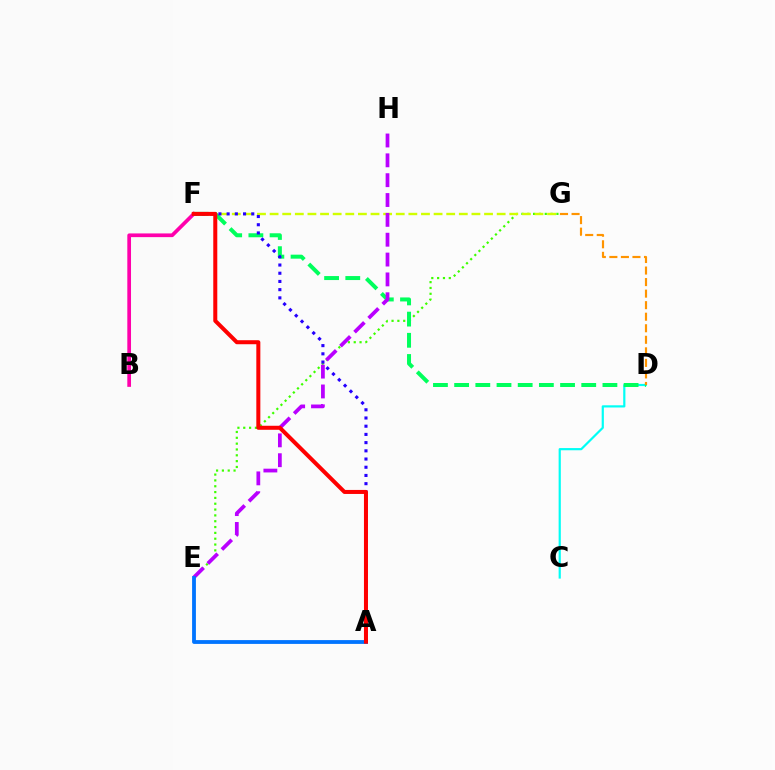{('E', 'G'): [{'color': '#3dff00', 'line_style': 'dotted', 'thickness': 1.58}], ('C', 'D'): [{'color': '#00fff6', 'line_style': 'solid', 'thickness': 1.58}], ('F', 'G'): [{'color': '#d1ff00', 'line_style': 'dashed', 'thickness': 1.71}], ('D', 'F'): [{'color': '#00ff5c', 'line_style': 'dashed', 'thickness': 2.88}], ('E', 'H'): [{'color': '#b900ff', 'line_style': 'dashed', 'thickness': 2.7}], ('B', 'F'): [{'color': '#ff00ac', 'line_style': 'solid', 'thickness': 2.67}], ('A', 'E'): [{'color': '#0074ff', 'line_style': 'solid', 'thickness': 2.75}], ('A', 'F'): [{'color': '#2500ff', 'line_style': 'dotted', 'thickness': 2.23}, {'color': '#ff0000', 'line_style': 'solid', 'thickness': 2.89}], ('D', 'G'): [{'color': '#ff9400', 'line_style': 'dashed', 'thickness': 1.57}]}